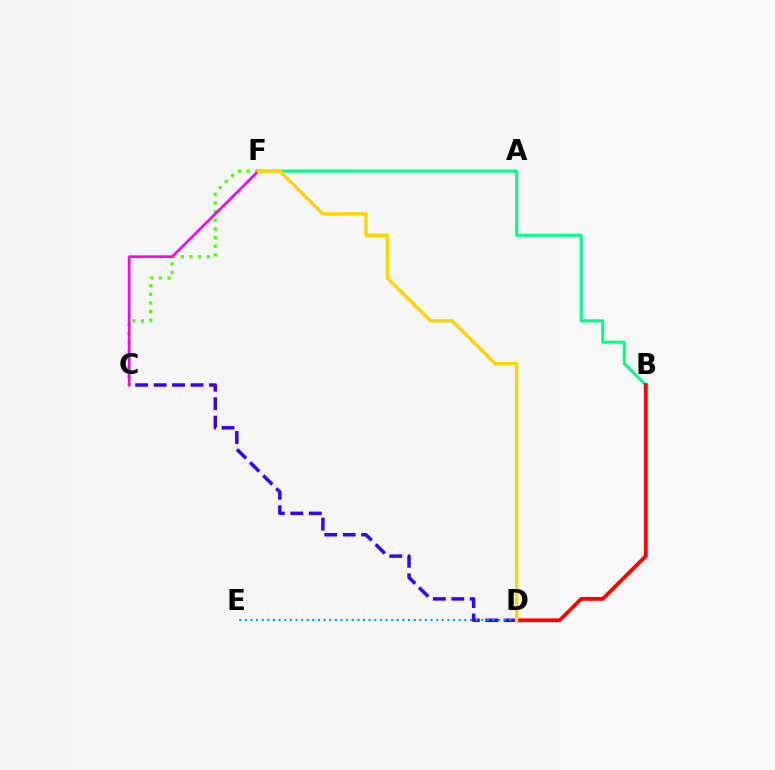{('C', 'D'): [{'color': '#3700ff', 'line_style': 'dashed', 'thickness': 2.51}], ('B', 'F'): [{'color': '#00ff86', 'line_style': 'solid', 'thickness': 2.21}], ('D', 'E'): [{'color': '#009eff', 'line_style': 'dotted', 'thickness': 1.53}], ('C', 'F'): [{'color': '#4fff00', 'line_style': 'dotted', 'thickness': 2.35}, {'color': '#ff00ed', 'line_style': 'solid', 'thickness': 1.92}], ('B', 'D'): [{'color': '#ff0000', 'line_style': 'solid', 'thickness': 2.72}], ('D', 'F'): [{'color': '#ffd500', 'line_style': 'solid', 'thickness': 2.44}]}